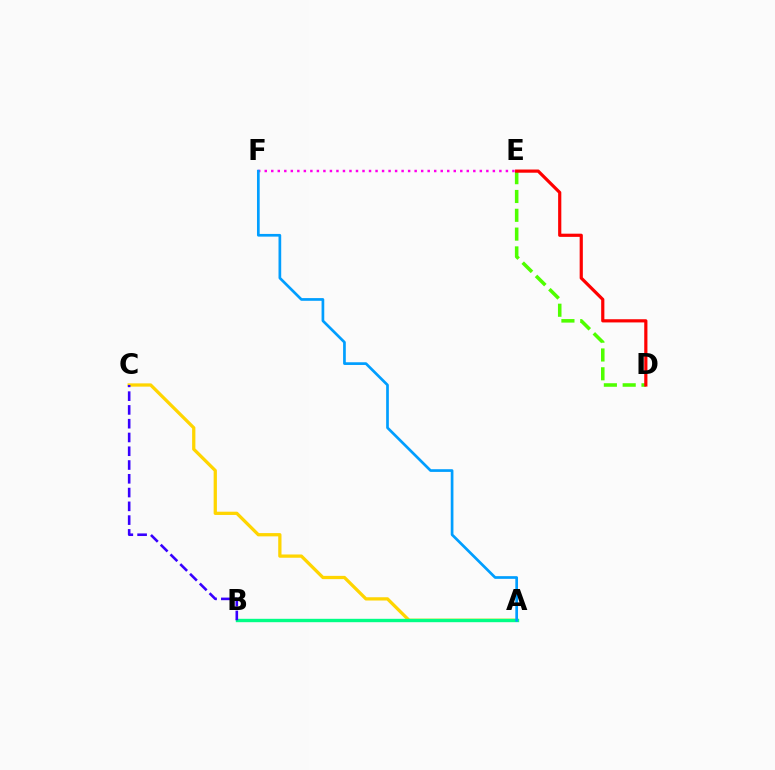{('A', 'C'): [{'color': '#ffd500', 'line_style': 'solid', 'thickness': 2.35}], ('D', 'E'): [{'color': '#4fff00', 'line_style': 'dashed', 'thickness': 2.56}, {'color': '#ff0000', 'line_style': 'solid', 'thickness': 2.3}], ('A', 'B'): [{'color': '#00ff86', 'line_style': 'solid', 'thickness': 2.43}], ('B', 'C'): [{'color': '#3700ff', 'line_style': 'dashed', 'thickness': 1.87}], ('E', 'F'): [{'color': '#ff00ed', 'line_style': 'dotted', 'thickness': 1.77}], ('A', 'F'): [{'color': '#009eff', 'line_style': 'solid', 'thickness': 1.94}]}